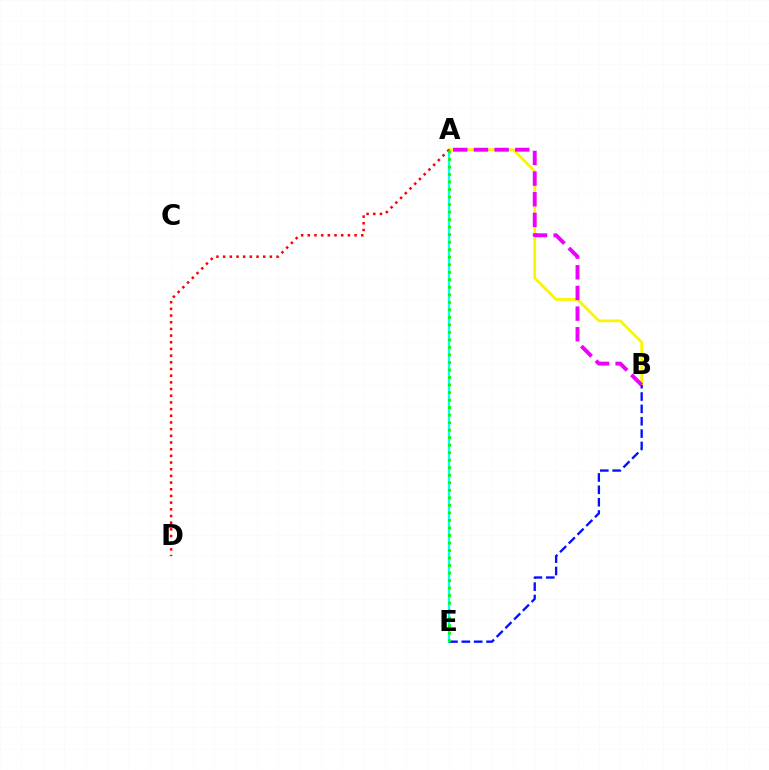{('A', 'B'): [{'color': '#fcf500', 'line_style': 'solid', 'thickness': 1.97}, {'color': '#ee00ff', 'line_style': 'dashed', 'thickness': 2.81}], ('A', 'E'): [{'color': '#00fff6', 'line_style': 'solid', 'thickness': 1.59}, {'color': '#08ff00', 'line_style': 'dotted', 'thickness': 2.04}], ('B', 'E'): [{'color': '#0010ff', 'line_style': 'dashed', 'thickness': 1.68}], ('A', 'D'): [{'color': '#ff0000', 'line_style': 'dotted', 'thickness': 1.82}]}